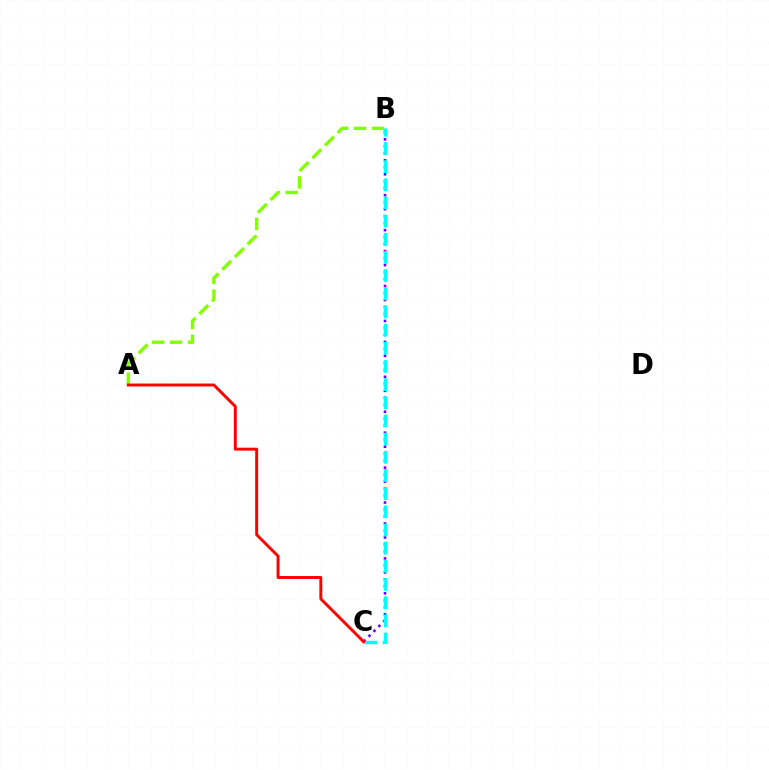{('A', 'B'): [{'color': '#84ff00', 'line_style': 'dashed', 'thickness': 2.44}], ('B', 'C'): [{'color': '#7200ff', 'line_style': 'dotted', 'thickness': 1.9}, {'color': '#00fff6', 'line_style': 'dashed', 'thickness': 2.47}], ('A', 'C'): [{'color': '#ff0000', 'line_style': 'solid', 'thickness': 2.12}]}